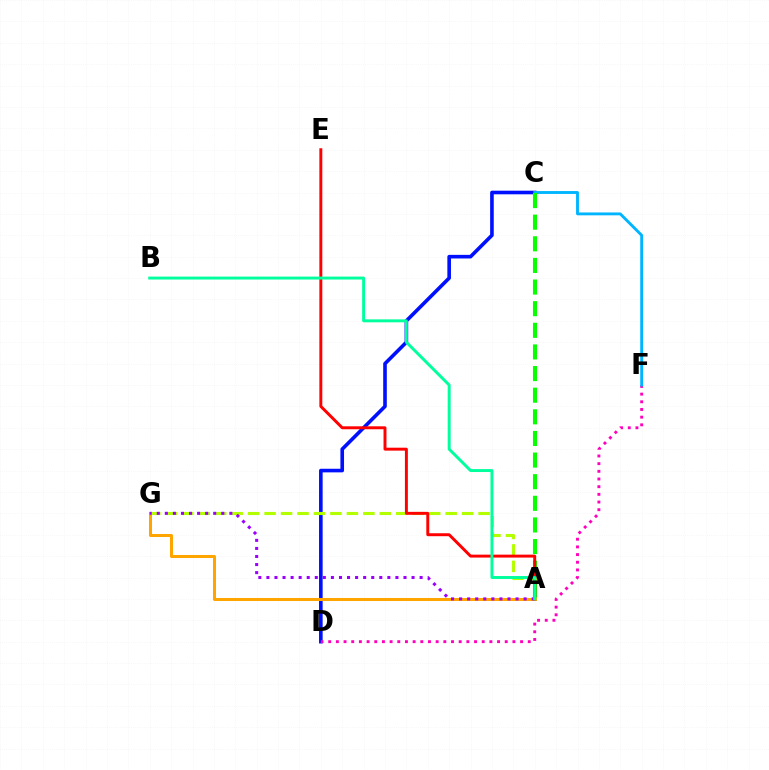{('C', 'D'): [{'color': '#0010ff', 'line_style': 'solid', 'thickness': 2.6}], ('A', 'G'): [{'color': '#ffa500', 'line_style': 'solid', 'thickness': 2.17}, {'color': '#b3ff00', 'line_style': 'dashed', 'thickness': 2.24}, {'color': '#9b00ff', 'line_style': 'dotted', 'thickness': 2.19}], ('D', 'F'): [{'color': '#ff00bd', 'line_style': 'dotted', 'thickness': 2.09}], ('C', 'F'): [{'color': '#00b5ff', 'line_style': 'solid', 'thickness': 2.07}], ('A', 'C'): [{'color': '#08ff00', 'line_style': 'dashed', 'thickness': 2.94}], ('A', 'E'): [{'color': '#ff0000', 'line_style': 'solid', 'thickness': 2.12}], ('A', 'B'): [{'color': '#00ff9d', 'line_style': 'solid', 'thickness': 2.12}]}